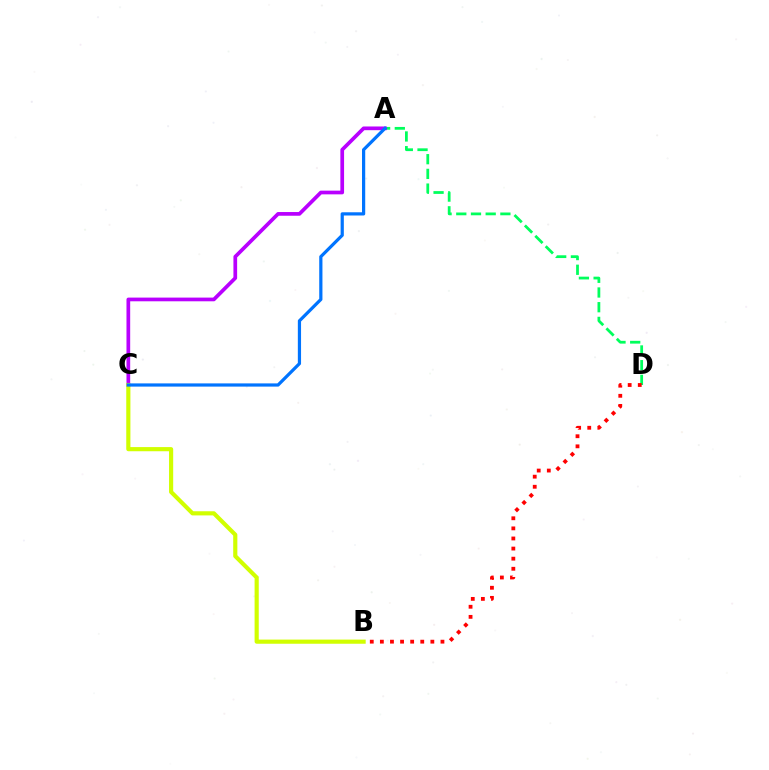{('A', 'D'): [{'color': '#00ff5c', 'line_style': 'dashed', 'thickness': 2.0}], ('A', 'C'): [{'color': '#b900ff', 'line_style': 'solid', 'thickness': 2.67}, {'color': '#0074ff', 'line_style': 'solid', 'thickness': 2.31}], ('B', 'D'): [{'color': '#ff0000', 'line_style': 'dotted', 'thickness': 2.74}], ('B', 'C'): [{'color': '#d1ff00', 'line_style': 'solid', 'thickness': 2.99}]}